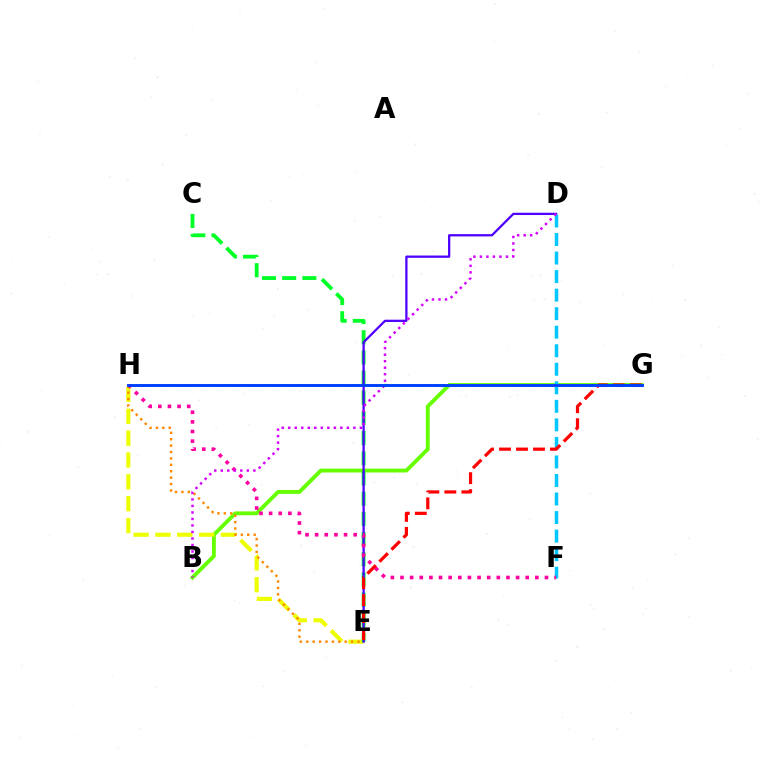{('B', 'G'): [{'color': '#66ff00', 'line_style': 'solid', 'thickness': 2.78}], ('E', 'H'): [{'color': '#eeff00', 'line_style': 'dashed', 'thickness': 2.97}, {'color': '#ff8800', 'line_style': 'dotted', 'thickness': 1.74}], ('G', 'H'): [{'color': '#00ffaf', 'line_style': 'dashed', 'thickness': 1.92}, {'color': '#003fff', 'line_style': 'solid', 'thickness': 2.09}], ('C', 'E'): [{'color': '#00ff27', 'line_style': 'dashed', 'thickness': 2.74}], ('D', 'E'): [{'color': '#4f00ff', 'line_style': 'solid', 'thickness': 1.64}], ('D', 'F'): [{'color': '#00c7ff', 'line_style': 'dashed', 'thickness': 2.52}], ('F', 'H'): [{'color': '#ff00a0', 'line_style': 'dotted', 'thickness': 2.62}], ('B', 'D'): [{'color': '#d600ff', 'line_style': 'dotted', 'thickness': 1.77}], ('E', 'G'): [{'color': '#ff0000', 'line_style': 'dashed', 'thickness': 2.31}]}